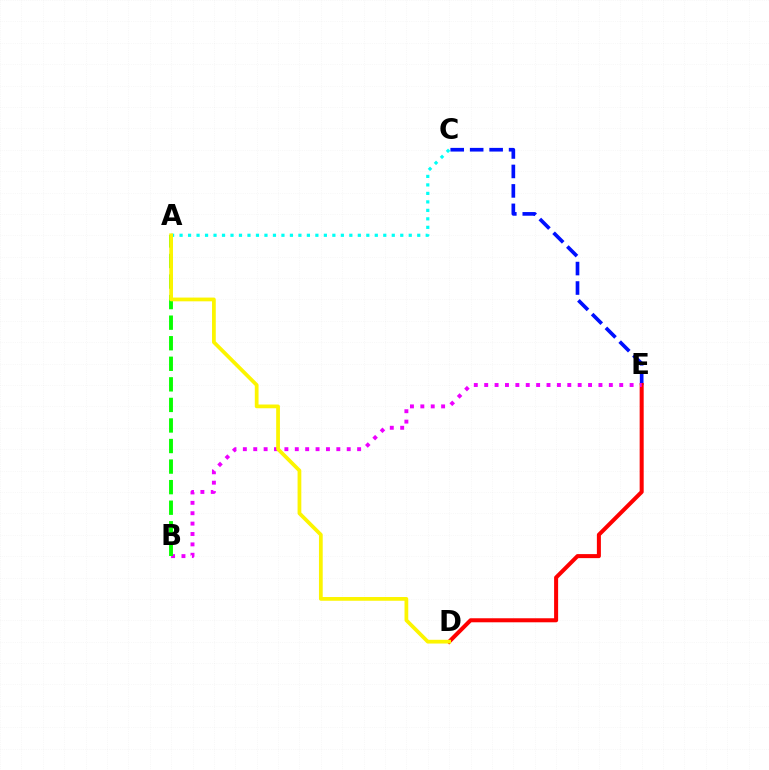{('C', 'E'): [{'color': '#0010ff', 'line_style': 'dashed', 'thickness': 2.64}], ('D', 'E'): [{'color': '#ff0000', 'line_style': 'solid', 'thickness': 2.9}], ('A', 'C'): [{'color': '#00fff6', 'line_style': 'dotted', 'thickness': 2.31}], ('B', 'E'): [{'color': '#ee00ff', 'line_style': 'dotted', 'thickness': 2.82}], ('A', 'B'): [{'color': '#08ff00', 'line_style': 'dashed', 'thickness': 2.79}], ('A', 'D'): [{'color': '#fcf500', 'line_style': 'solid', 'thickness': 2.7}]}